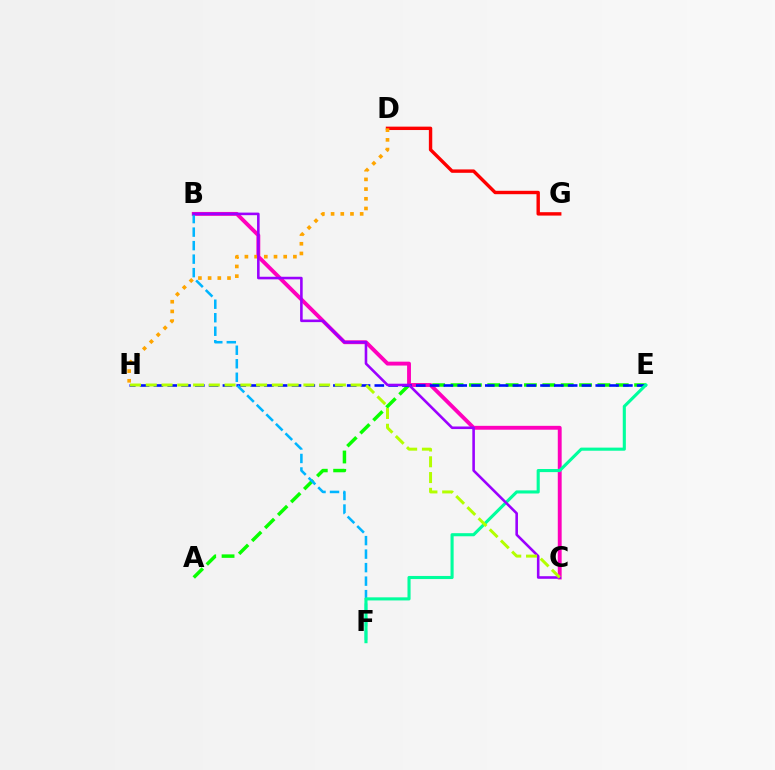{('A', 'E'): [{'color': '#08ff00', 'line_style': 'dashed', 'thickness': 2.49}], ('D', 'G'): [{'color': '#ff0000', 'line_style': 'solid', 'thickness': 2.44}], ('B', 'C'): [{'color': '#ff00bd', 'line_style': 'solid', 'thickness': 2.79}, {'color': '#9b00ff', 'line_style': 'solid', 'thickness': 1.86}], ('E', 'H'): [{'color': '#0010ff', 'line_style': 'dashed', 'thickness': 1.88}], ('D', 'H'): [{'color': '#ffa500', 'line_style': 'dotted', 'thickness': 2.63}], ('B', 'F'): [{'color': '#00b5ff', 'line_style': 'dashed', 'thickness': 1.84}], ('E', 'F'): [{'color': '#00ff9d', 'line_style': 'solid', 'thickness': 2.23}], ('C', 'H'): [{'color': '#b3ff00', 'line_style': 'dashed', 'thickness': 2.14}]}